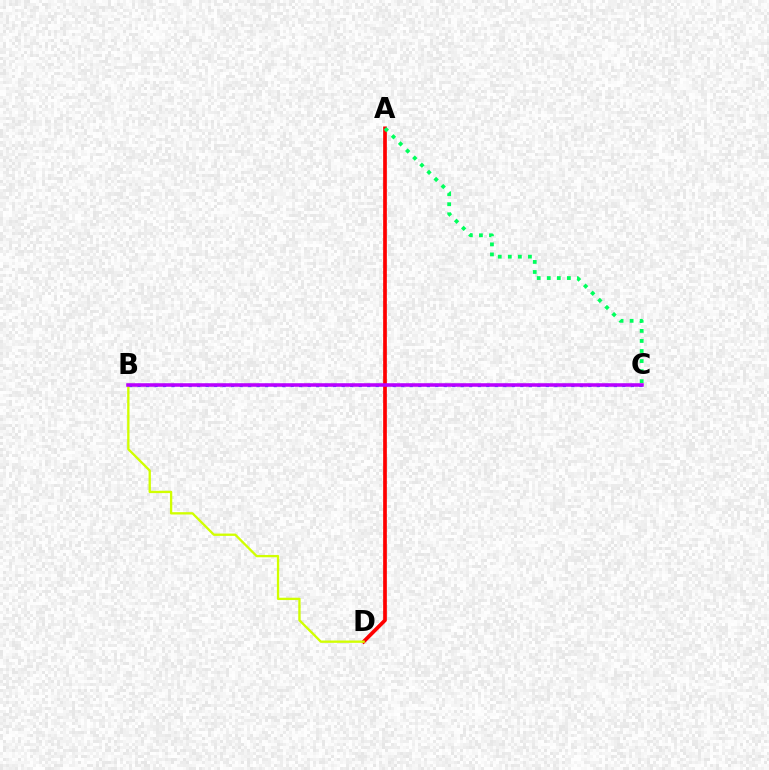{('B', 'C'): [{'color': '#0074ff', 'line_style': 'dotted', 'thickness': 2.31}, {'color': '#b900ff', 'line_style': 'solid', 'thickness': 2.55}], ('A', 'D'): [{'color': '#ff0000', 'line_style': 'solid', 'thickness': 2.66}], ('B', 'D'): [{'color': '#d1ff00', 'line_style': 'solid', 'thickness': 1.68}], ('A', 'C'): [{'color': '#00ff5c', 'line_style': 'dotted', 'thickness': 2.73}]}